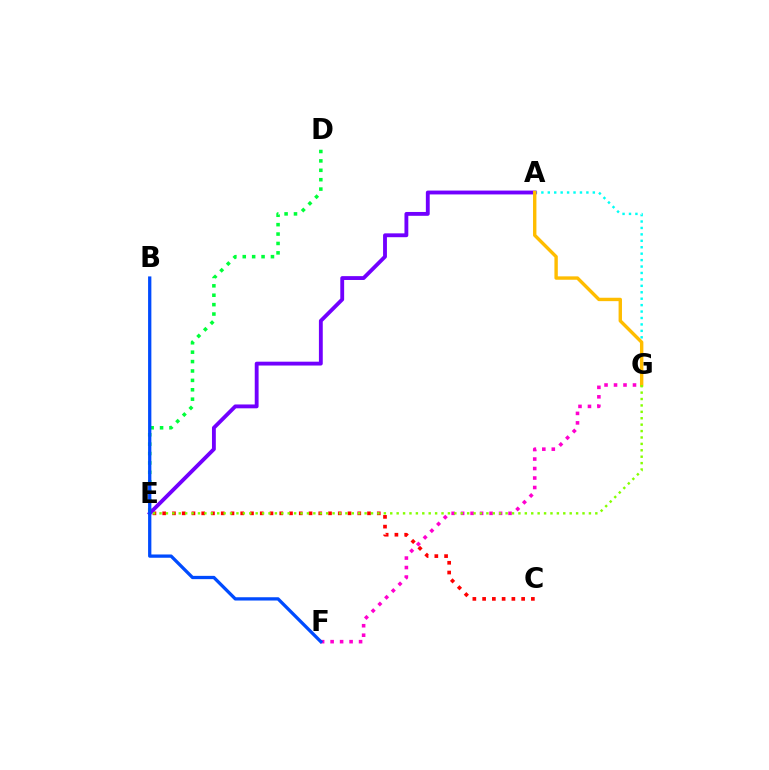{('D', 'E'): [{'color': '#00ff39', 'line_style': 'dotted', 'thickness': 2.55}], ('A', 'G'): [{'color': '#00fff6', 'line_style': 'dotted', 'thickness': 1.75}, {'color': '#ffbd00', 'line_style': 'solid', 'thickness': 2.44}], ('C', 'E'): [{'color': '#ff0000', 'line_style': 'dotted', 'thickness': 2.65}], ('F', 'G'): [{'color': '#ff00cf', 'line_style': 'dotted', 'thickness': 2.58}], ('A', 'E'): [{'color': '#7200ff', 'line_style': 'solid', 'thickness': 2.77}], ('E', 'G'): [{'color': '#84ff00', 'line_style': 'dotted', 'thickness': 1.74}], ('B', 'F'): [{'color': '#004bff', 'line_style': 'solid', 'thickness': 2.36}]}